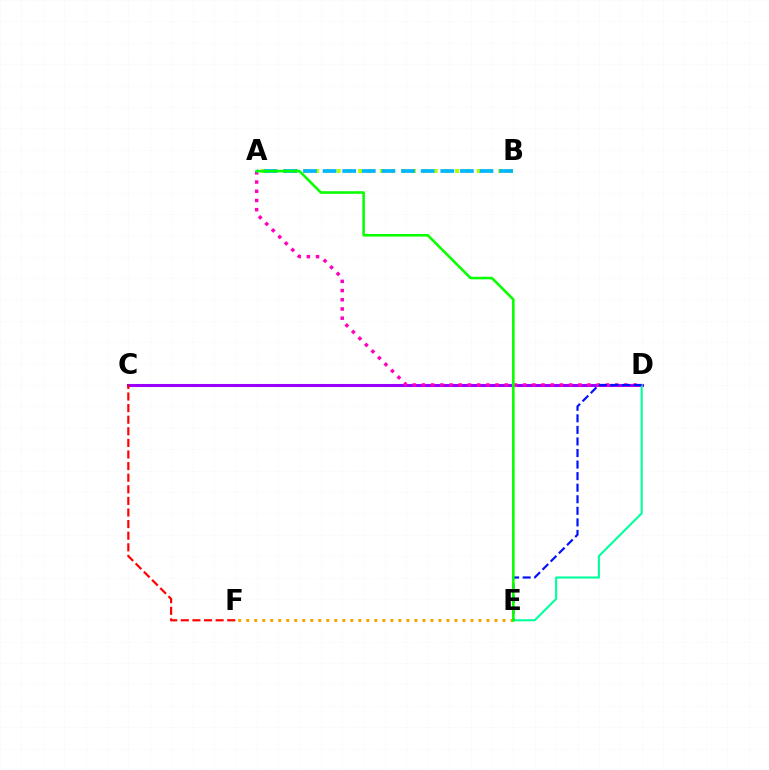{('C', 'D'): [{'color': '#9b00ff', 'line_style': 'solid', 'thickness': 2.21}], ('A', 'B'): [{'color': '#b3ff00', 'line_style': 'dotted', 'thickness': 2.93}, {'color': '#00b5ff', 'line_style': 'dashed', 'thickness': 2.67}], ('E', 'F'): [{'color': '#ffa500', 'line_style': 'dotted', 'thickness': 2.18}], ('A', 'D'): [{'color': '#ff00bd', 'line_style': 'dotted', 'thickness': 2.5}], ('D', 'E'): [{'color': '#00ff9d', 'line_style': 'solid', 'thickness': 1.51}, {'color': '#0010ff', 'line_style': 'dashed', 'thickness': 1.57}], ('A', 'E'): [{'color': '#08ff00', 'line_style': 'solid', 'thickness': 1.86}], ('C', 'F'): [{'color': '#ff0000', 'line_style': 'dashed', 'thickness': 1.58}]}